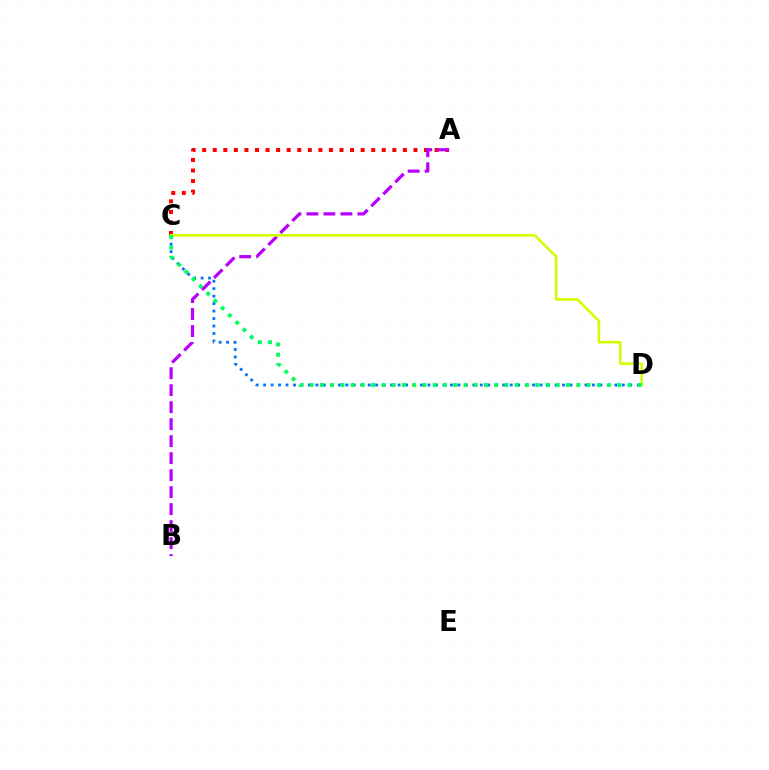{('A', 'C'): [{'color': '#ff0000', 'line_style': 'dotted', 'thickness': 2.87}], ('A', 'B'): [{'color': '#b900ff', 'line_style': 'dashed', 'thickness': 2.31}], ('C', 'D'): [{'color': '#0074ff', 'line_style': 'dotted', 'thickness': 2.03}, {'color': '#d1ff00', 'line_style': 'solid', 'thickness': 1.84}, {'color': '#00ff5c', 'line_style': 'dotted', 'thickness': 2.79}]}